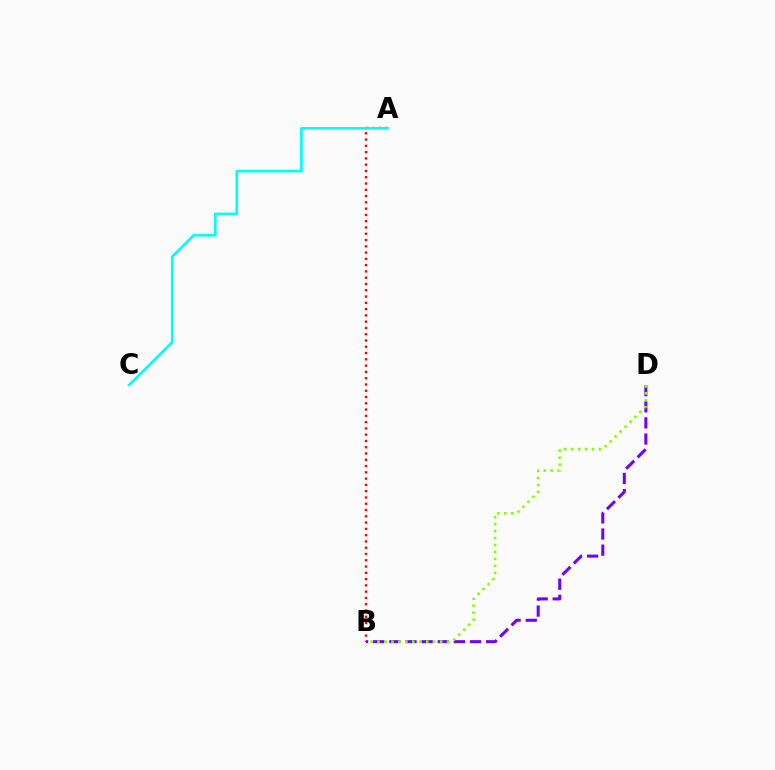{('B', 'D'): [{'color': '#7200ff', 'line_style': 'dashed', 'thickness': 2.19}, {'color': '#84ff00', 'line_style': 'dotted', 'thickness': 1.89}], ('A', 'B'): [{'color': '#ff0000', 'line_style': 'dotted', 'thickness': 1.71}], ('A', 'C'): [{'color': '#00fff6', 'line_style': 'solid', 'thickness': 1.91}]}